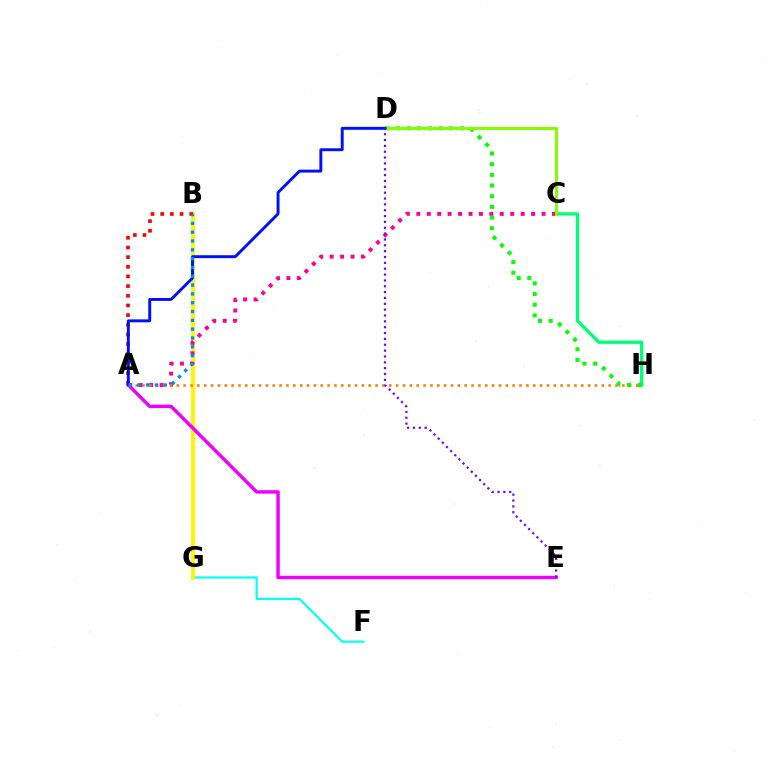{('F', 'G'): [{'color': '#00fff6', 'line_style': 'solid', 'thickness': 1.56}], ('B', 'G'): [{'color': '#fcf500', 'line_style': 'solid', 'thickness': 2.77}], ('C', 'H'): [{'color': '#00ff74', 'line_style': 'solid', 'thickness': 2.35}], ('A', 'C'): [{'color': '#ff0094', 'line_style': 'dotted', 'thickness': 2.83}], ('A', 'E'): [{'color': '#ee00ff', 'line_style': 'solid', 'thickness': 2.47}], ('A', 'H'): [{'color': '#ff7c00', 'line_style': 'dotted', 'thickness': 1.86}], ('D', 'H'): [{'color': '#08ff00', 'line_style': 'dotted', 'thickness': 2.9}], ('C', 'D'): [{'color': '#84ff00', 'line_style': 'solid', 'thickness': 2.19}], ('A', 'B'): [{'color': '#ff0000', 'line_style': 'dotted', 'thickness': 2.63}, {'color': '#008cff', 'line_style': 'dotted', 'thickness': 2.4}], ('A', 'D'): [{'color': '#0010ff', 'line_style': 'solid', 'thickness': 2.11}], ('D', 'E'): [{'color': '#7200ff', 'line_style': 'dotted', 'thickness': 1.59}]}